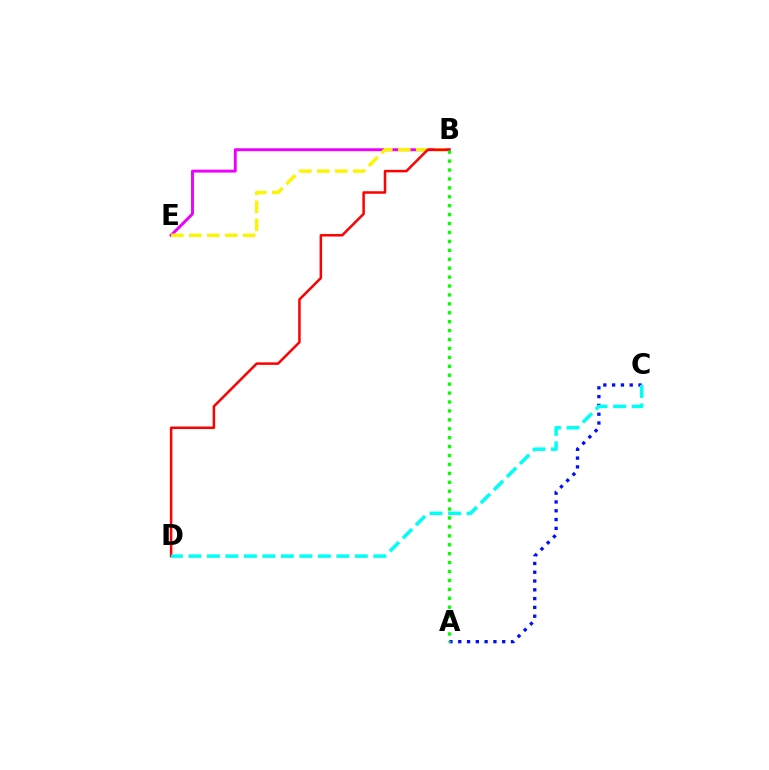{('B', 'E'): [{'color': '#ee00ff', 'line_style': 'solid', 'thickness': 2.11}, {'color': '#fcf500', 'line_style': 'dashed', 'thickness': 2.44}], ('A', 'C'): [{'color': '#0010ff', 'line_style': 'dotted', 'thickness': 2.39}], ('B', 'D'): [{'color': '#ff0000', 'line_style': 'solid', 'thickness': 1.8}], ('C', 'D'): [{'color': '#00fff6', 'line_style': 'dashed', 'thickness': 2.51}], ('A', 'B'): [{'color': '#08ff00', 'line_style': 'dotted', 'thickness': 2.42}]}